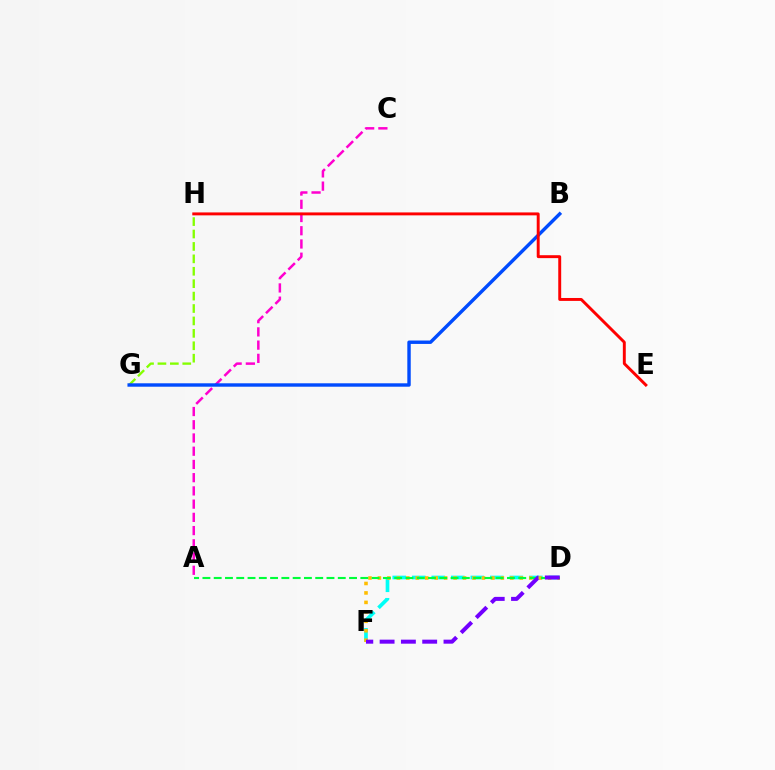{('D', 'F'): [{'color': '#00fff6', 'line_style': 'dashed', 'thickness': 2.65}, {'color': '#ffbd00', 'line_style': 'dotted', 'thickness': 2.57}, {'color': '#7200ff', 'line_style': 'dashed', 'thickness': 2.89}], ('G', 'H'): [{'color': '#84ff00', 'line_style': 'dashed', 'thickness': 1.69}], ('A', 'C'): [{'color': '#ff00cf', 'line_style': 'dashed', 'thickness': 1.8}], ('A', 'D'): [{'color': '#00ff39', 'line_style': 'dashed', 'thickness': 1.53}], ('B', 'G'): [{'color': '#004bff', 'line_style': 'solid', 'thickness': 2.46}], ('E', 'H'): [{'color': '#ff0000', 'line_style': 'solid', 'thickness': 2.11}]}